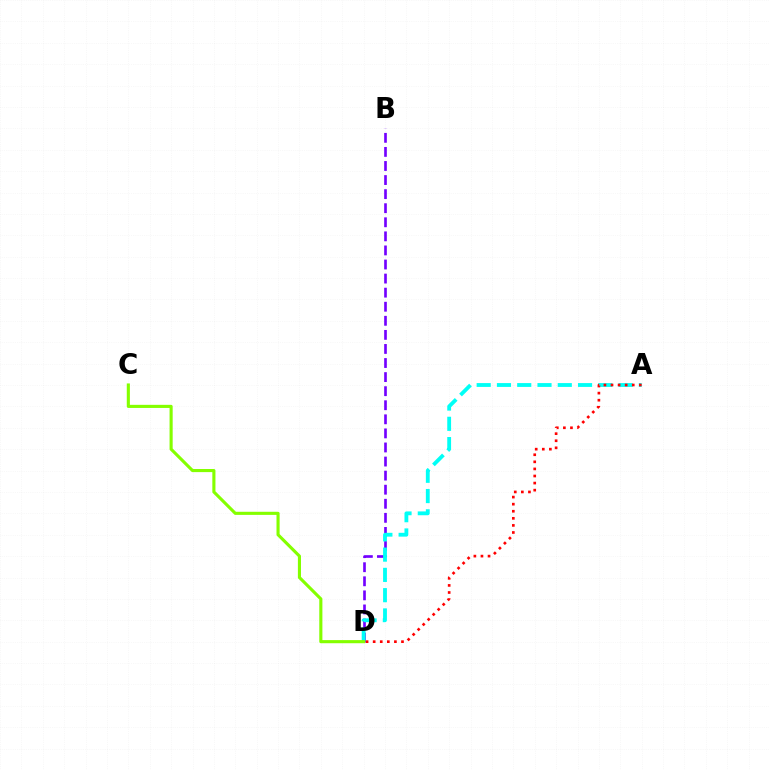{('B', 'D'): [{'color': '#7200ff', 'line_style': 'dashed', 'thickness': 1.91}], ('A', 'D'): [{'color': '#00fff6', 'line_style': 'dashed', 'thickness': 2.75}, {'color': '#ff0000', 'line_style': 'dotted', 'thickness': 1.92}], ('C', 'D'): [{'color': '#84ff00', 'line_style': 'solid', 'thickness': 2.24}]}